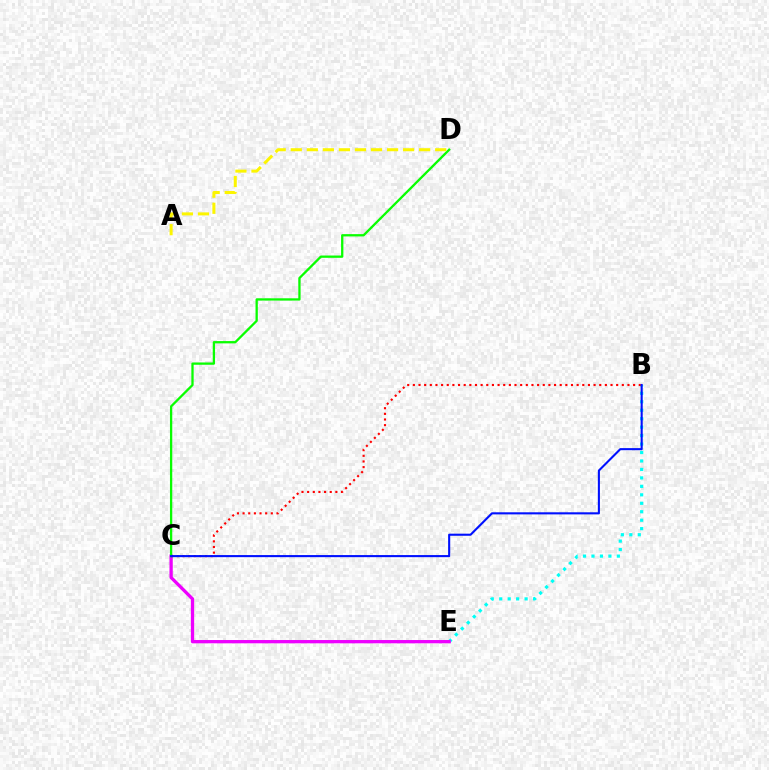{('B', 'E'): [{'color': '#00fff6', 'line_style': 'dotted', 'thickness': 2.3}], ('C', 'E'): [{'color': '#ee00ff', 'line_style': 'solid', 'thickness': 2.37}], ('B', 'C'): [{'color': '#ff0000', 'line_style': 'dotted', 'thickness': 1.53}, {'color': '#0010ff', 'line_style': 'solid', 'thickness': 1.51}], ('C', 'D'): [{'color': '#08ff00', 'line_style': 'solid', 'thickness': 1.65}], ('A', 'D'): [{'color': '#fcf500', 'line_style': 'dashed', 'thickness': 2.18}]}